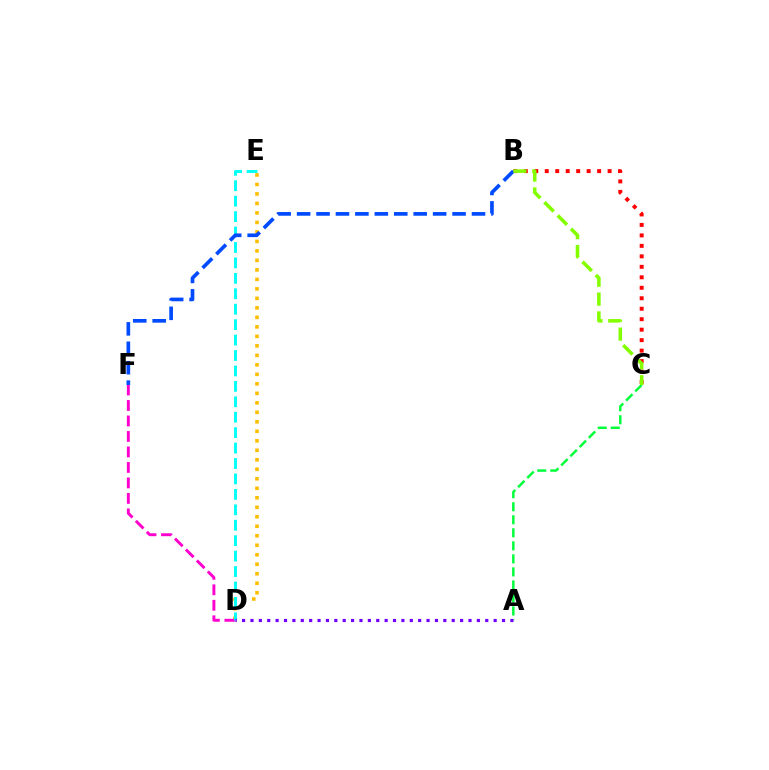{('D', 'E'): [{'color': '#ffbd00', 'line_style': 'dotted', 'thickness': 2.58}, {'color': '#00fff6', 'line_style': 'dashed', 'thickness': 2.1}], ('B', 'C'): [{'color': '#ff0000', 'line_style': 'dotted', 'thickness': 2.85}, {'color': '#84ff00', 'line_style': 'dashed', 'thickness': 2.56}], ('D', 'F'): [{'color': '#ff00cf', 'line_style': 'dashed', 'thickness': 2.1}], ('A', 'C'): [{'color': '#00ff39', 'line_style': 'dashed', 'thickness': 1.77}], ('A', 'D'): [{'color': '#7200ff', 'line_style': 'dotted', 'thickness': 2.28}], ('B', 'F'): [{'color': '#004bff', 'line_style': 'dashed', 'thickness': 2.64}]}